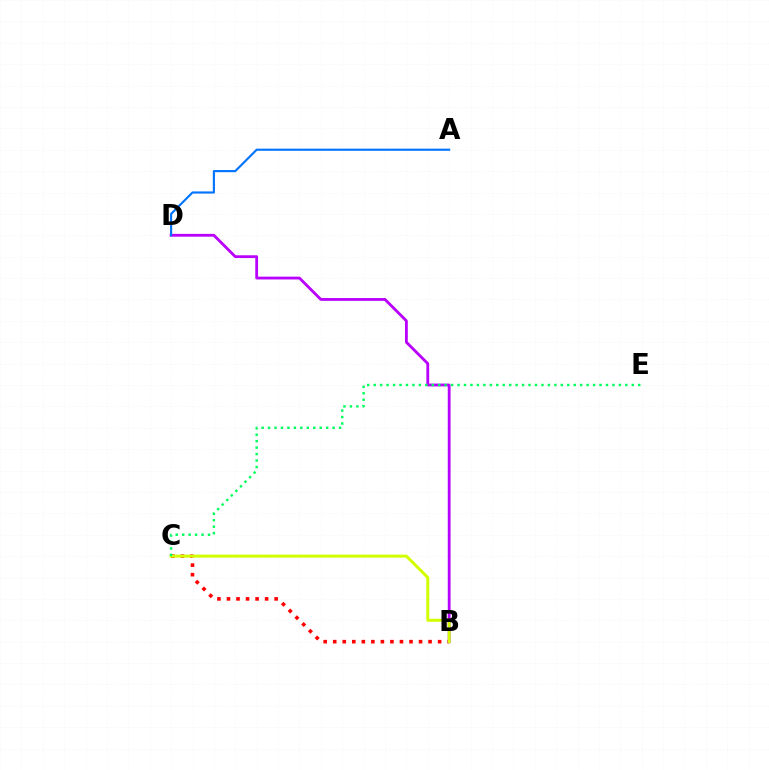{('B', 'C'): [{'color': '#ff0000', 'line_style': 'dotted', 'thickness': 2.59}, {'color': '#d1ff00', 'line_style': 'solid', 'thickness': 2.15}], ('B', 'D'): [{'color': '#b900ff', 'line_style': 'solid', 'thickness': 2.03}], ('A', 'D'): [{'color': '#0074ff', 'line_style': 'solid', 'thickness': 1.54}], ('C', 'E'): [{'color': '#00ff5c', 'line_style': 'dotted', 'thickness': 1.75}]}